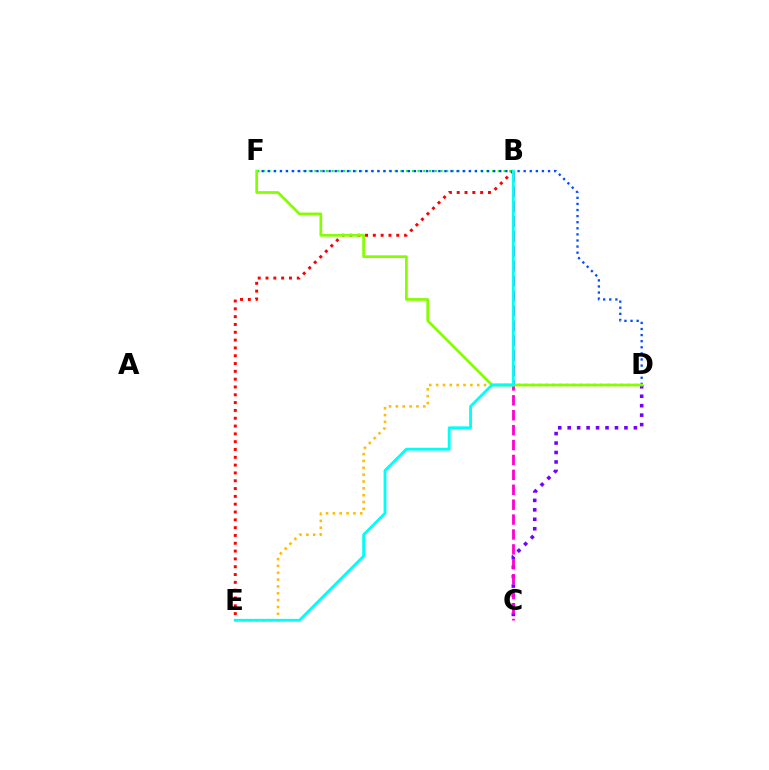{('C', 'D'): [{'color': '#7200ff', 'line_style': 'dotted', 'thickness': 2.57}], ('B', 'C'): [{'color': '#ff00cf', 'line_style': 'dashed', 'thickness': 2.03}], ('D', 'E'): [{'color': '#ffbd00', 'line_style': 'dotted', 'thickness': 1.86}], ('B', 'F'): [{'color': '#00ff39', 'line_style': 'dotted', 'thickness': 1.56}], ('D', 'F'): [{'color': '#004bff', 'line_style': 'dotted', 'thickness': 1.66}, {'color': '#84ff00', 'line_style': 'solid', 'thickness': 1.96}], ('B', 'E'): [{'color': '#ff0000', 'line_style': 'dotted', 'thickness': 2.12}, {'color': '#00fff6', 'line_style': 'solid', 'thickness': 2.04}]}